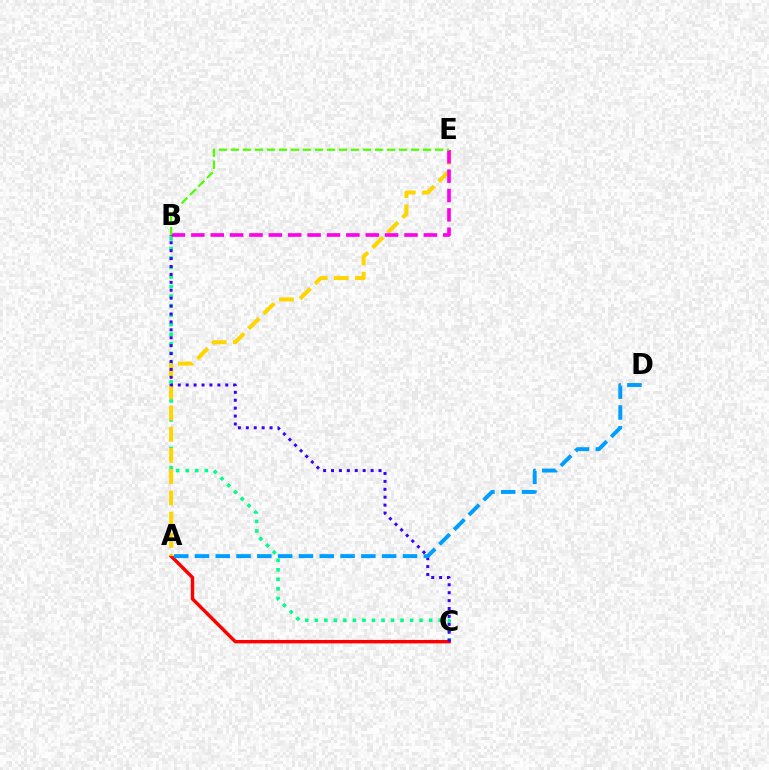{('B', 'C'): [{'color': '#00ff86', 'line_style': 'dotted', 'thickness': 2.59}, {'color': '#3700ff', 'line_style': 'dotted', 'thickness': 2.15}], ('A', 'C'): [{'color': '#ff0000', 'line_style': 'solid', 'thickness': 2.47}], ('A', 'E'): [{'color': '#ffd500', 'line_style': 'dashed', 'thickness': 2.89}], ('B', 'E'): [{'color': '#ff00ed', 'line_style': 'dashed', 'thickness': 2.63}, {'color': '#4fff00', 'line_style': 'dashed', 'thickness': 1.63}], ('A', 'D'): [{'color': '#009eff', 'line_style': 'dashed', 'thickness': 2.83}]}